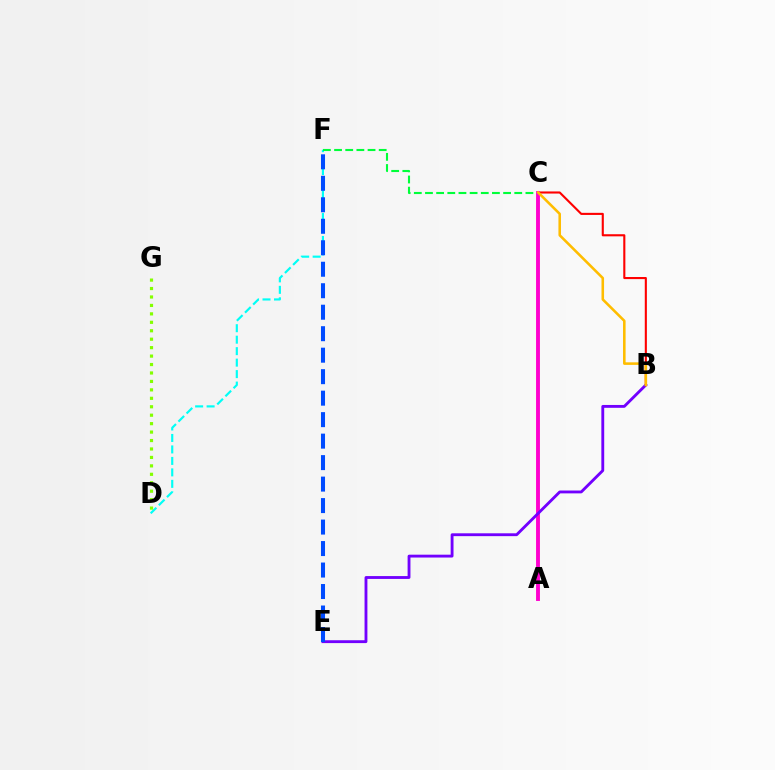{('B', 'C'): [{'color': '#ff0000', 'line_style': 'solid', 'thickness': 1.52}, {'color': '#ffbd00', 'line_style': 'solid', 'thickness': 1.85}], ('D', 'F'): [{'color': '#00fff6', 'line_style': 'dashed', 'thickness': 1.56}], ('C', 'F'): [{'color': '#00ff39', 'line_style': 'dashed', 'thickness': 1.52}], ('A', 'C'): [{'color': '#ff00cf', 'line_style': 'solid', 'thickness': 2.8}], ('D', 'G'): [{'color': '#84ff00', 'line_style': 'dotted', 'thickness': 2.29}], ('B', 'E'): [{'color': '#7200ff', 'line_style': 'solid', 'thickness': 2.05}], ('E', 'F'): [{'color': '#004bff', 'line_style': 'dashed', 'thickness': 2.92}]}